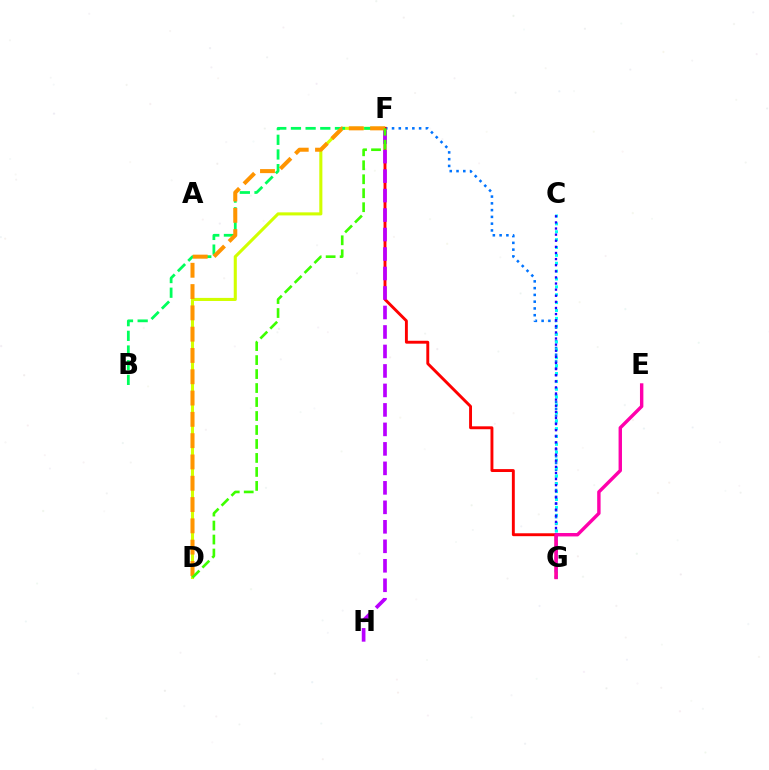{('D', 'F'): [{'color': '#d1ff00', 'line_style': 'solid', 'thickness': 2.22}, {'color': '#ff9400', 'line_style': 'dashed', 'thickness': 2.89}, {'color': '#3dff00', 'line_style': 'dashed', 'thickness': 1.9}], ('F', 'G'): [{'color': '#0074ff', 'line_style': 'dotted', 'thickness': 1.84}, {'color': '#ff0000', 'line_style': 'solid', 'thickness': 2.09}], ('B', 'F'): [{'color': '#00ff5c', 'line_style': 'dashed', 'thickness': 1.99}], ('C', 'G'): [{'color': '#00fff6', 'line_style': 'dotted', 'thickness': 2.14}, {'color': '#2500ff', 'line_style': 'dotted', 'thickness': 1.66}], ('E', 'G'): [{'color': '#ff00ac', 'line_style': 'solid', 'thickness': 2.46}], ('F', 'H'): [{'color': '#b900ff', 'line_style': 'dashed', 'thickness': 2.65}]}